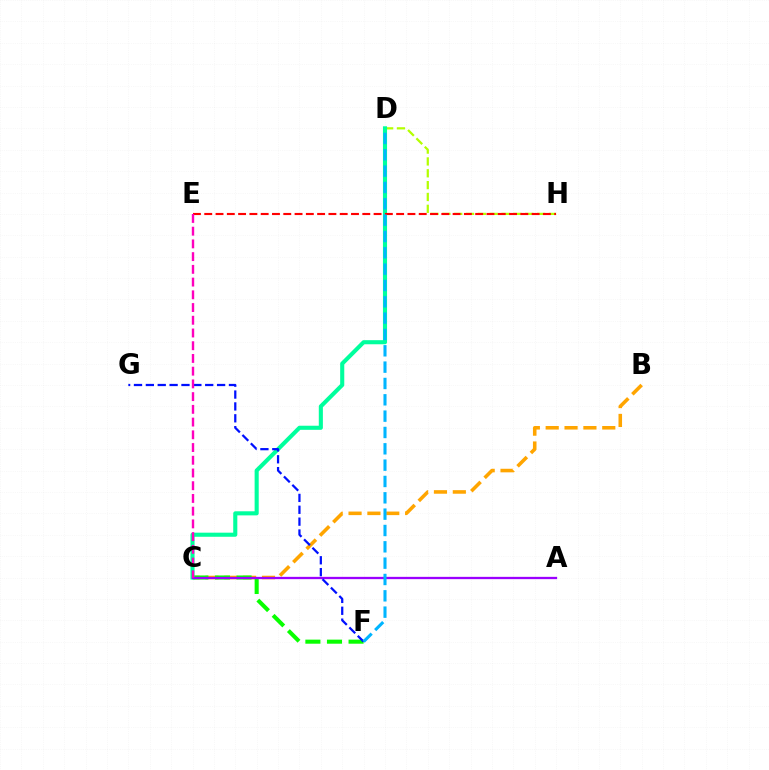{('D', 'H'): [{'color': '#b3ff00', 'line_style': 'dashed', 'thickness': 1.61}], ('B', 'C'): [{'color': '#ffa500', 'line_style': 'dashed', 'thickness': 2.56}], ('C', 'F'): [{'color': '#08ff00', 'line_style': 'dashed', 'thickness': 2.93}], ('C', 'D'): [{'color': '#00ff9d', 'line_style': 'solid', 'thickness': 2.95}], ('A', 'C'): [{'color': '#9b00ff', 'line_style': 'solid', 'thickness': 1.65}], ('F', 'G'): [{'color': '#0010ff', 'line_style': 'dashed', 'thickness': 1.61}], ('E', 'H'): [{'color': '#ff0000', 'line_style': 'dashed', 'thickness': 1.53}], ('D', 'F'): [{'color': '#00b5ff', 'line_style': 'dashed', 'thickness': 2.22}], ('C', 'E'): [{'color': '#ff00bd', 'line_style': 'dashed', 'thickness': 1.73}]}